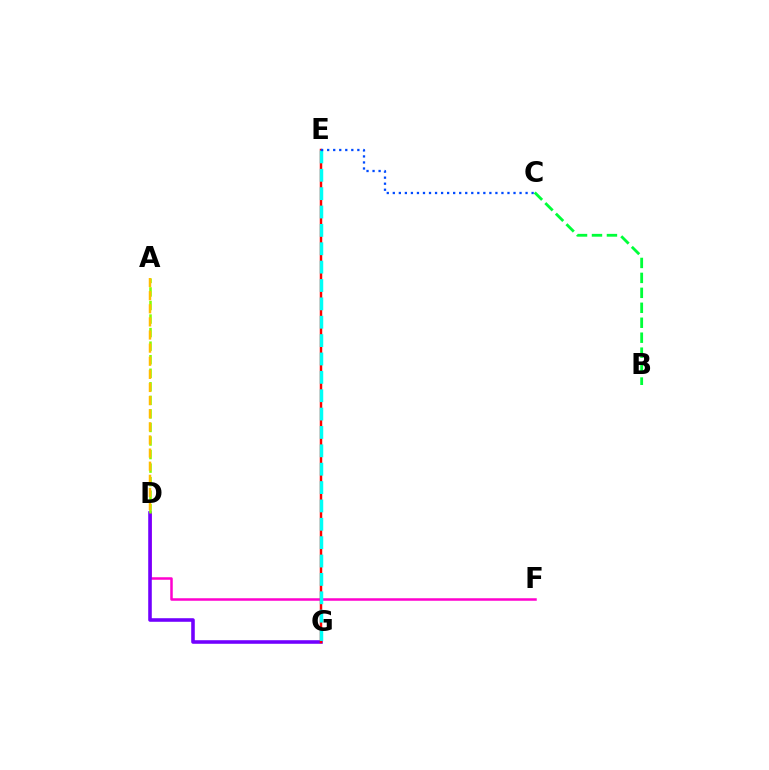{('D', 'F'): [{'color': '#ff00cf', 'line_style': 'solid', 'thickness': 1.8}], ('D', 'G'): [{'color': '#7200ff', 'line_style': 'solid', 'thickness': 2.57}], ('E', 'G'): [{'color': '#ff0000', 'line_style': 'solid', 'thickness': 1.78}, {'color': '#00fff6', 'line_style': 'dashed', 'thickness': 2.5}], ('A', 'D'): [{'color': '#84ff00', 'line_style': 'dashed', 'thickness': 1.84}, {'color': '#ffbd00', 'line_style': 'dashed', 'thickness': 1.78}], ('C', 'E'): [{'color': '#004bff', 'line_style': 'dotted', 'thickness': 1.64}], ('B', 'C'): [{'color': '#00ff39', 'line_style': 'dashed', 'thickness': 2.03}]}